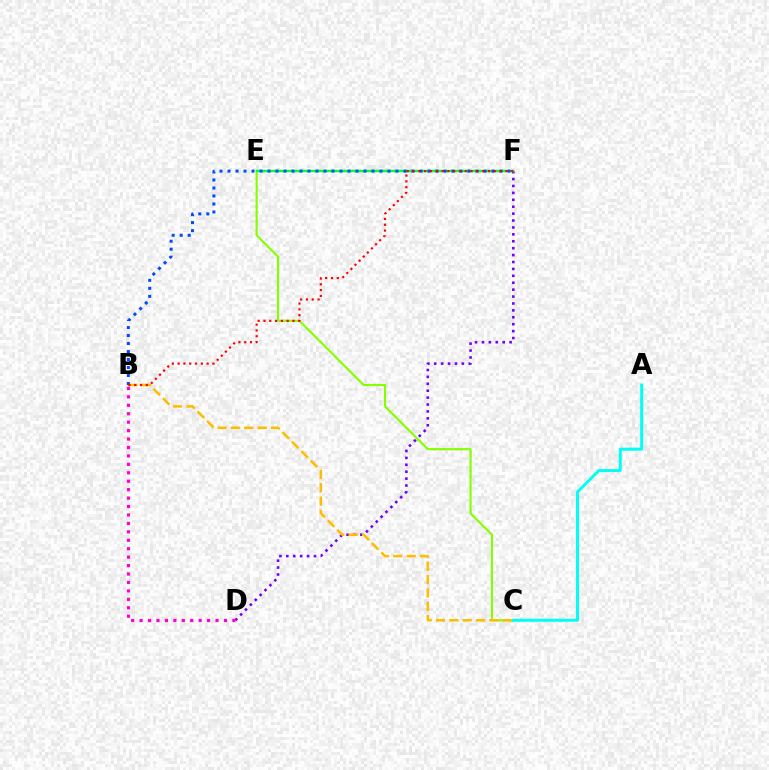{('C', 'E'): [{'color': '#84ff00', 'line_style': 'solid', 'thickness': 1.52}], ('D', 'F'): [{'color': '#7200ff', 'line_style': 'dotted', 'thickness': 1.88}], ('E', 'F'): [{'color': '#00ff39', 'line_style': 'solid', 'thickness': 1.74}], ('B', 'D'): [{'color': '#ff00cf', 'line_style': 'dotted', 'thickness': 2.29}], ('A', 'C'): [{'color': '#00fff6', 'line_style': 'solid', 'thickness': 2.14}], ('B', 'C'): [{'color': '#ffbd00', 'line_style': 'dashed', 'thickness': 1.81}], ('B', 'F'): [{'color': '#004bff', 'line_style': 'dotted', 'thickness': 2.17}, {'color': '#ff0000', 'line_style': 'dotted', 'thickness': 1.58}]}